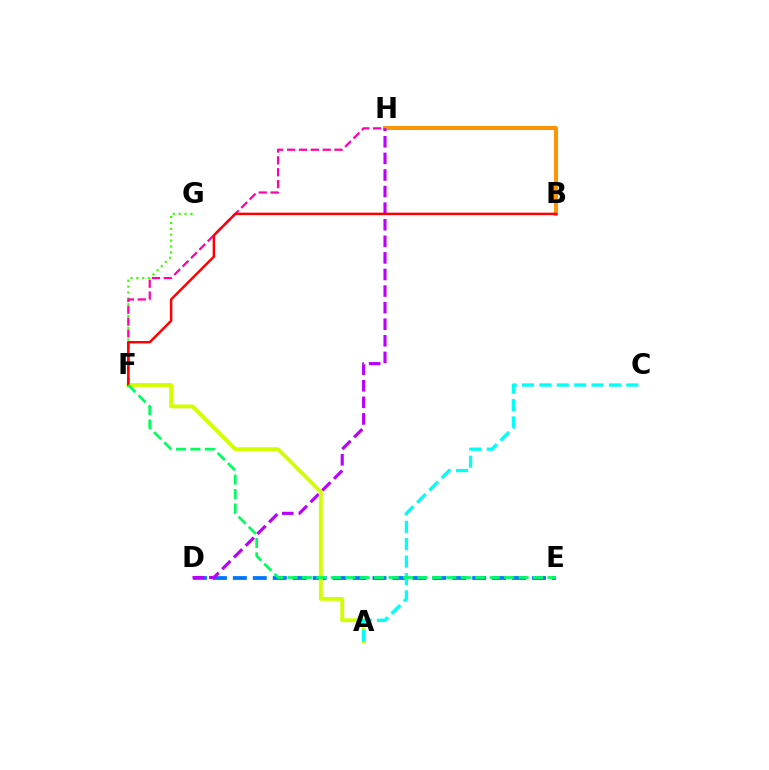{('F', 'G'): [{'color': '#3dff00', 'line_style': 'dotted', 'thickness': 1.6}], ('D', 'E'): [{'color': '#0074ff', 'line_style': 'dashed', 'thickness': 2.71}], ('B', 'H'): [{'color': '#2500ff', 'line_style': 'solid', 'thickness': 1.63}, {'color': '#ff9400', 'line_style': 'solid', 'thickness': 2.85}], ('F', 'H'): [{'color': '#ff00ac', 'line_style': 'dashed', 'thickness': 1.61}], ('D', 'H'): [{'color': '#b900ff', 'line_style': 'dashed', 'thickness': 2.25}], ('A', 'F'): [{'color': '#d1ff00', 'line_style': 'solid', 'thickness': 2.77}], ('A', 'C'): [{'color': '#00fff6', 'line_style': 'dashed', 'thickness': 2.36}], ('B', 'F'): [{'color': '#ff0000', 'line_style': 'solid', 'thickness': 1.77}], ('E', 'F'): [{'color': '#00ff5c', 'line_style': 'dashed', 'thickness': 1.96}]}